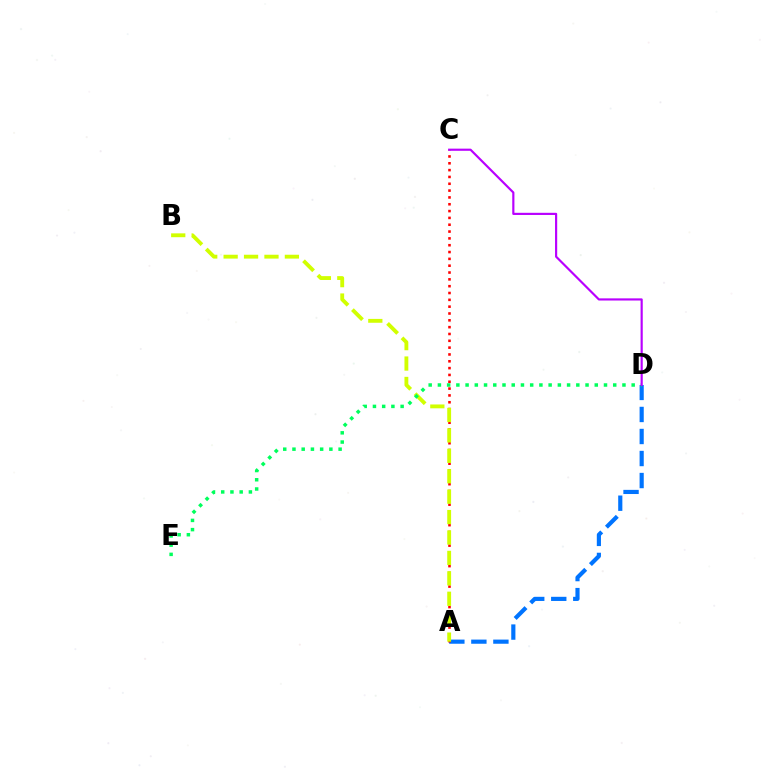{('A', 'D'): [{'color': '#0074ff', 'line_style': 'dashed', 'thickness': 2.99}], ('A', 'C'): [{'color': '#ff0000', 'line_style': 'dotted', 'thickness': 1.86}], ('A', 'B'): [{'color': '#d1ff00', 'line_style': 'dashed', 'thickness': 2.77}], ('D', 'E'): [{'color': '#00ff5c', 'line_style': 'dotted', 'thickness': 2.51}], ('C', 'D'): [{'color': '#b900ff', 'line_style': 'solid', 'thickness': 1.56}]}